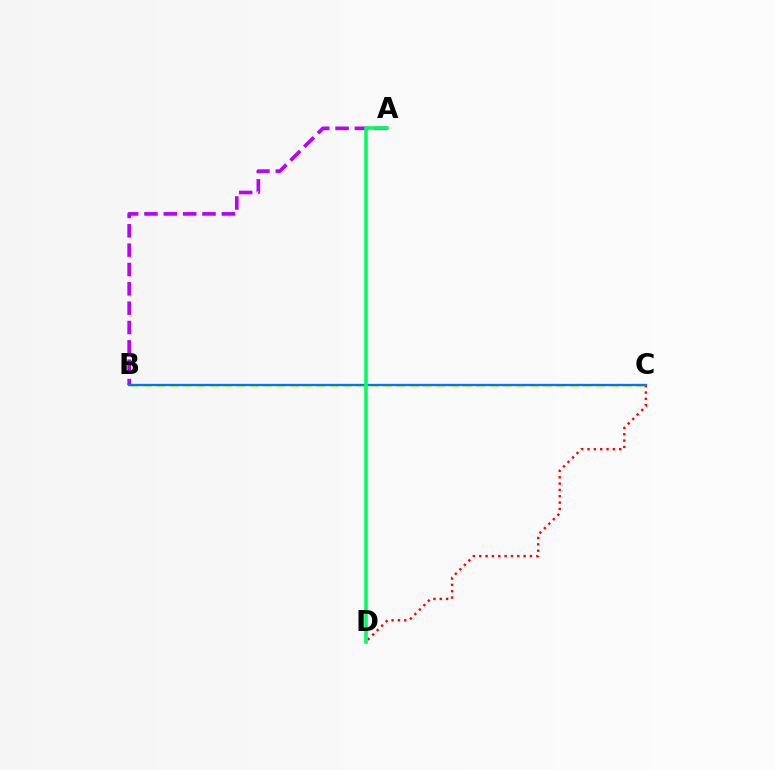{('B', 'C'): [{'color': '#d1ff00', 'line_style': 'dashed', 'thickness': 1.81}, {'color': '#0074ff', 'line_style': 'solid', 'thickness': 1.67}], ('C', 'D'): [{'color': '#ff0000', 'line_style': 'dotted', 'thickness': 1.72}], ('A', 'B'): [{'color': '#b900ff', 'line_style': 'dashed', 'thickness': 2.63}], ('A', 'D'): [{'color': '#00ff5c', 'line_style': 'solid', 'thickness': 2.58}]}